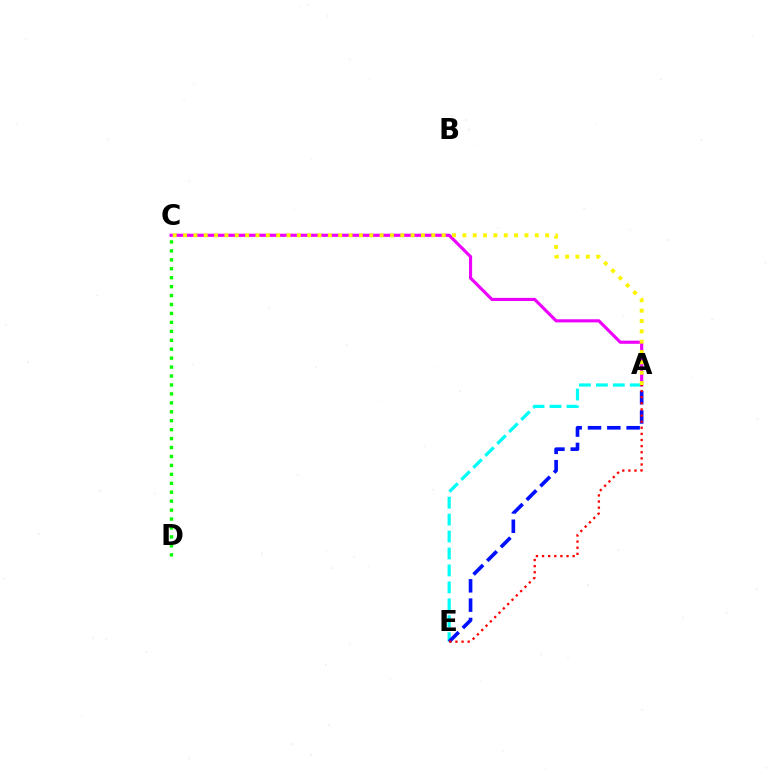{('A', 'E'): [{'color': '#00fff6', 'line_style': 'dashed', 'thickness': 2.3}, {'color': '#0010ff', 'line_style': 'dashed', 'thickness': 2.62}, {'color': '#ff0000', 'line_style': 'dotted', 'thickness': 1.66}], ('A', 'C'): [{'color': '#ee00ff', 'line_style': 'solid', 'thickness': 2.26}, {'color': '#fcf500', 'line_style': 'dotted', 'thickness': 2.81}], ('C', 'D'): [{'color': '#08ff00', 'line_style': 'dotted', 'thickness': 2.43}]}